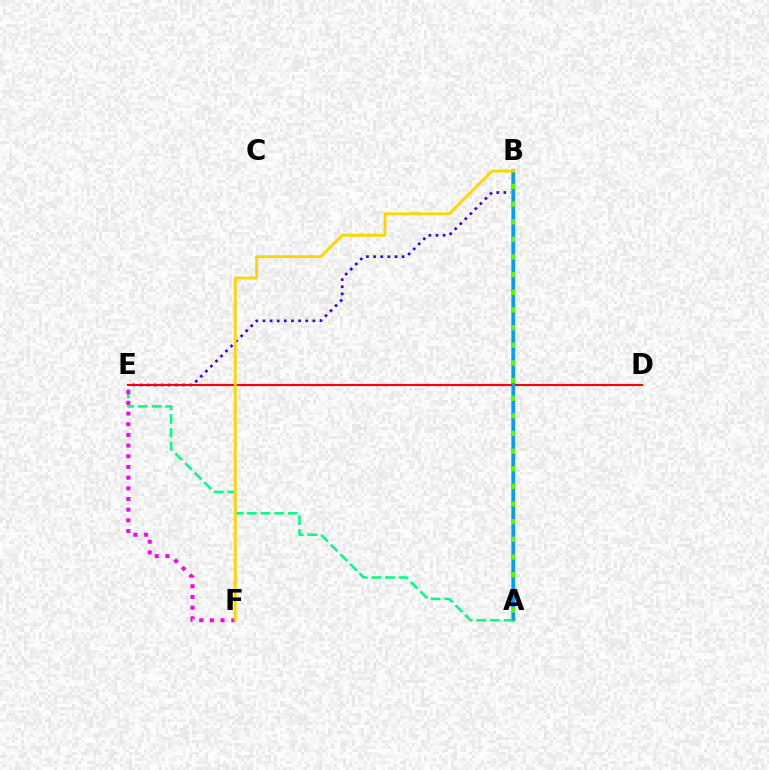{('A', 'E'): [{'color': '#00ff86', 'line_style': 'dashed', 'thickness': 1.85}], ('B', 'E'): [{'color': '#3700ff', 'line_style': 'dotted', 'thickness': 1.94}], ('A', 'B'): [{'color': '#4fff00', 'line_style': 'solid', 'thickness': 2.84}, {'color': '#009eff', 'line_style': 'dashed', 'thickness': 2.4}], ('E', 'F'): [{'color': '#ff00ed', 'line_style': 'dotted', 'thickness': 2.9}], ('D', 'E'): [{'color': '#ff0000', 'line_style': 'solid', 'thickness': 1.55}], ('B', 'F'): [{'color': '#ffd500', 'line_style': 'solid', 'thickness': 2.07}]}